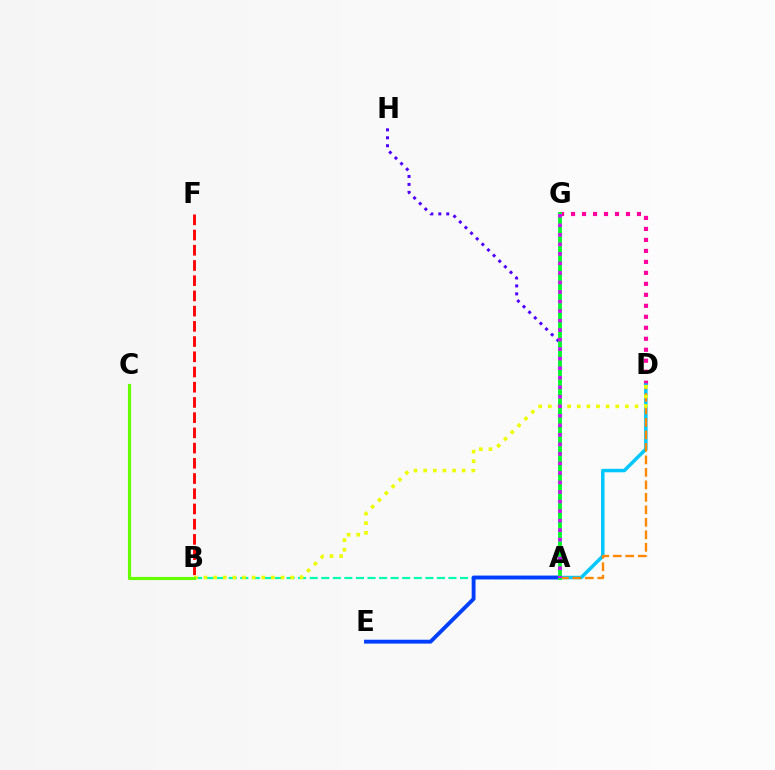{('B', 'F'): [{'color': '#ff0000', 'line_style': 'dashed', 'thickness': 2.07}], ('D', 'G'): [{'color': '#ff00a0', 'line_style': 'dotted', 'thickness': 2.98}], ('A', 'B'): [{'color': '#00ffaf', 'line_style': 'dashed', 'thickness': 1.57}], ('A', 'D'): [{'color': '#00c7ff', 'line_style': 'solid', 'thickness': 2.51}, {'color': '#ff8800', 'line_style': 'dashed', 'thickness': 1.7}], ('B', 'D'): [{'color': '#eeff00', 'line_style': 'dotted', 'thickness': 2.62}], ('A', 'E'): [{'color': '#003fff', 'line_style': 'solid', 'thickness': 2.79}], ('A', 'H'): [{'color': '#4f00ff', 'line_style': 'dotted', 'thickness': 2.16}], ('B', 'C'): [{'color': '#66ff00', 'line_style': 'solid', 'thickness': 2.26}], ('A', 'G'): [{'color': '#00ff27', 'line_style': 'solid', 'thickness': 2.74}, {'color': '#d600ff', 'line_style': 'dotted', 'thickness': 2.59}]}